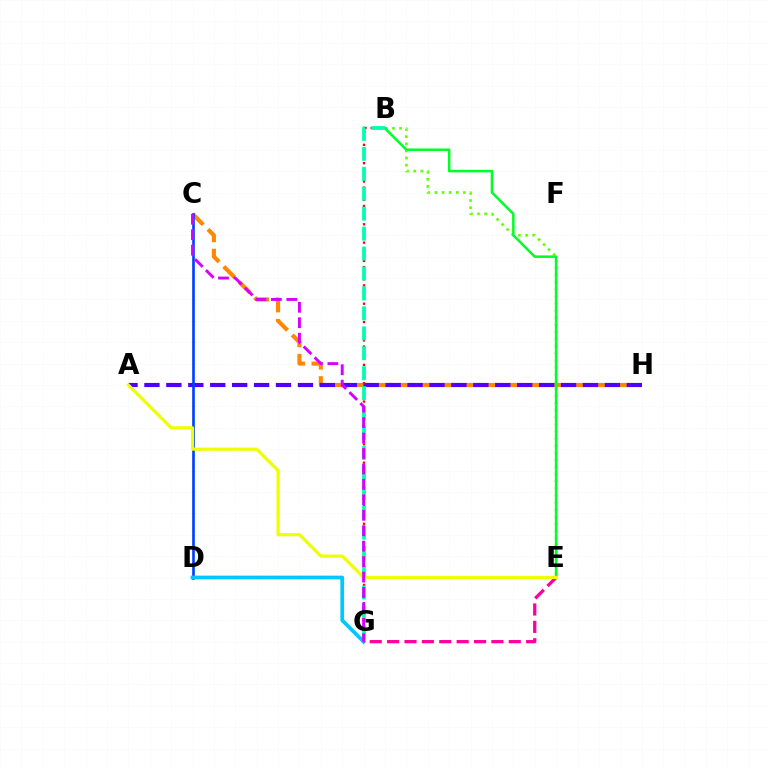{('B', 'E'): [{'color': '#66ff00', 'line_style': 'dotted', 'thickness': 1.93}, {'color': '#00ff27', 'line_style': 'solid', 'thickness': 1.81}], ('C', 'H'): [{'color': '#ff8800', 'line_style': 'dashed', 'thickness': 2.97}], ('A', 'H'): [{'color': '#4f00ff', 'line_style': 'dashed', 'thickness': 2.98}], ('C', 'D'): [{'color': '#003fff', 'line_style': 'solid', 'thickness': 1.91}], ('B', 'G'): [{'color': '#ff0000', 'line_style': 'dotted', 'thickness': 1.66}, {'color': '#00ffaf', 'line_style': 'dashed', 'thickness': 2.71}], ('D', 'G'): [{'color': '#00c7ff', 'line_style': 'solid', 'thickness': 2.69}], ('E', 'G'): [{'color': '#ff00a0', 'line_style': 'dashed', 'thickness': 2.36}], ('A', 'E'): [{'color': '#eeff00', 'line_style': 'solid', 'thickness': 2.27}], ('C', 'G'): [{'color': '#d600ff', 'line_style': 'dashed', 'thickness': 2.1}]}